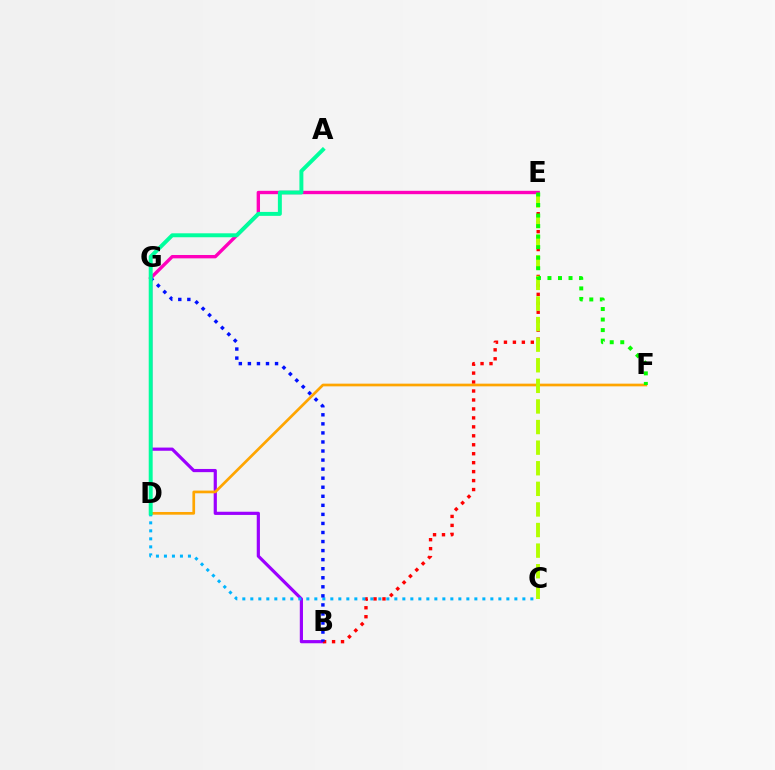{('B', 'G'): [{'color': '#9b00ff', 'line_style': 'solid', 'thickness': 2.29}, {'color': '#0010ff', 'line_style': 'dotted', 'thickness': 2.46}], ('E', 'G'): [{'color': '#ff00bd', 'line_style': 'solid', 'thickness': 2.42}], ('B', 'E'): [{'color': '#ff0000', 'line_style': 'dotted', 'thickness': 2.43}], ('D', 'F'): [{'color': '#ffa500', 'line_style': 'solid', 'thickness': 1.94}], ('C', 'D'): [{'color': '#00b5ff', 'line_style': 'dotted', 'thickness': 2.17}], ('A', 'D'): [{'color': '#00ff9d', 'line_style': 'solid', 'thickness': 2.84}], ('C', 'E'): [{'color': '#b3ff00', 'line_style': 'dashed', 'thickness': 2.8}], ('E', 'F'): [{'color': '#08ff00', 'line_style': 'dotted', 'thickness': 2.86}]}